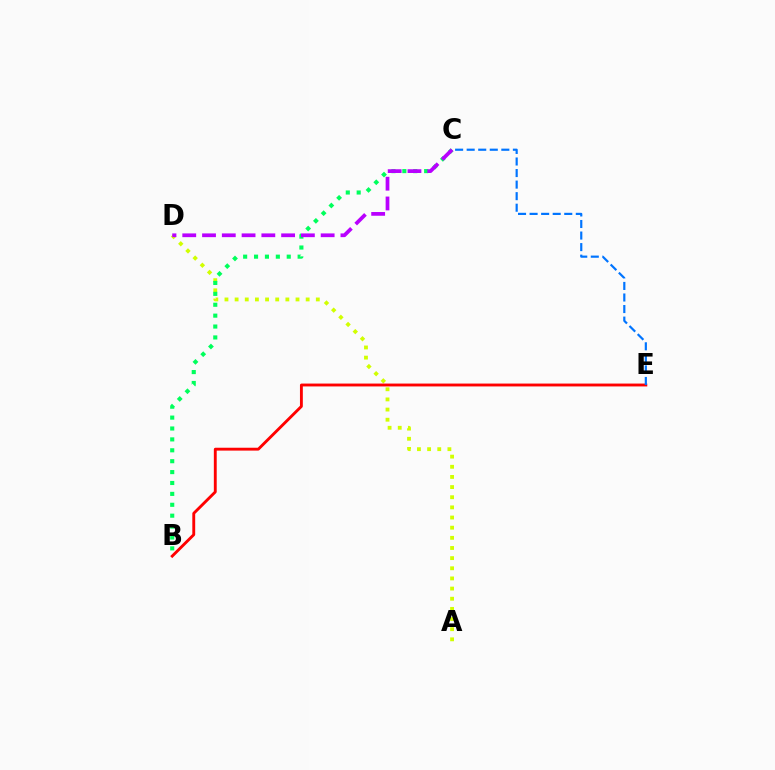{('A', 'D'): [{'color': '#d1ff00', 'line_style': 'dotted', 'thickness': 2.76}], ('B', 'C'): [{'color': '#00ff5c', 'line_style': 'dotted', 'thickness': 2.96}], ('B', 'E'): [{'color': '#ff0000', 'line_style': 'solid', 'thickness': 2.06}], ('C', 'D'): [{'color': '#b900ff', 'line_style': 'dashed', 'thickness': 2.69}], ('C', 'E'): [{'color': '#0074ff', 'line_style': 'dashed', 'thickness': 1.57}]}